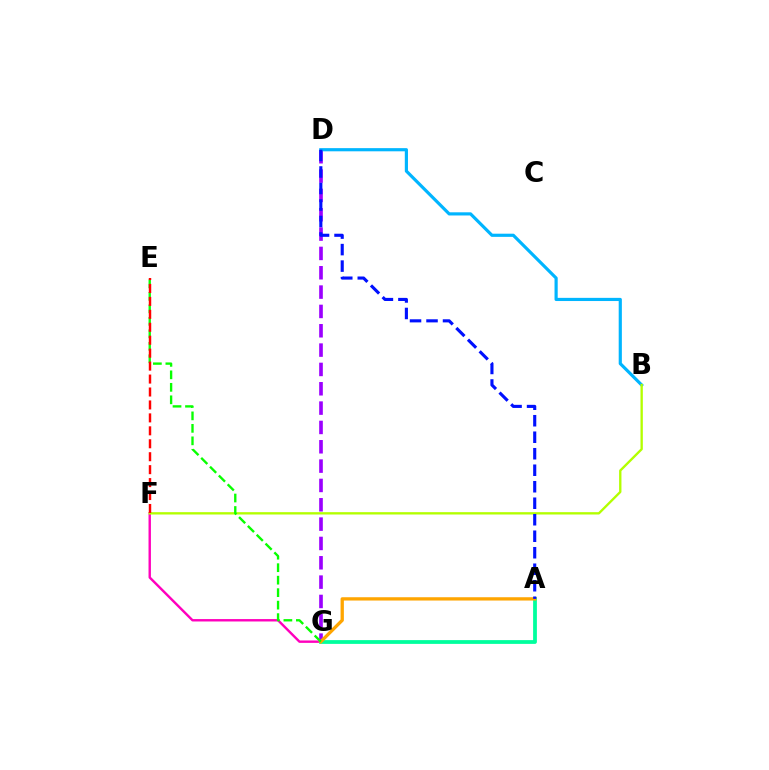{('D', 'G'): [{'color': '#9b00ff', 'line_style': 'dashed', 'thickness': 2.63}], ('B', 'D'): [{'color': '#00b5ff', 'line_style': 'solid', 'thickness': 2.28}], ('F', 'G'): [{'color': '#ff00bd', 'line_style': 'solid', 'thickness': 1.73}], ('A', 'G'): [{'color': '#00ff9d', 'line_style': 'solid', 'thickness': 2.71}, {'color': '#ffa500', 'line_style': 'solid', 'thickness': 2.38}], ('B', 'F'): [{'color': '#b3ff00', 'line_style': 'solid', 'thickness': 1.69}], ('E', 'G'): [{'color': '#08ff00', 'line_style': 'dashed', 'thickness': 1.7}], ('E', 'F'): [{'color': '#ff0000', 'line_style': 'dashed', 'thickness': 1.76}], ('A', 'D'): [{'color': '#0010ff', 'line_style': 'dashed', 'thickness': 2.24}]}